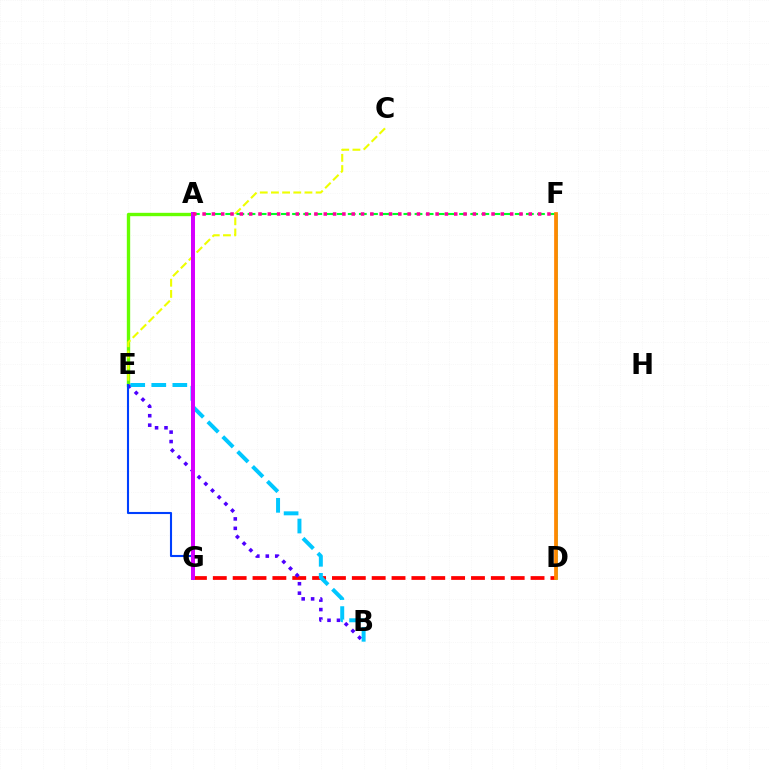{('A', 'E'): [{'color': '#66ff00', 'line_style': 'solid', 'thickness': 2.42}], ('D', 'G'): [{'color': '#ff0000', 'line_style': 'dashed', 'thickness': 2.7}], ('B', 'E'): [{'color': '#4f00ff', 'line_style': 'dotted', 'thickness': 2.57}, {'color': '#00c7ff', 'line_style': 'dashed', 'thickness': 2.86}], ('C', 'E'): [{'color': '#eeff00', 'line_style': 'dashed', 'thickness': 1.52}], ('D', 'F'): [{'color': '#00ffaf', 'line_style': 'solid', 'thickness': 1.83}, {'color': '#ff8800', 'line_style': 'solid', 'thickness': 2.69}], ('A', 'F'): [{'color': '#00ff27', 'line_style': 'dashed', 'thickness': 1.51}, {'color': '#ff00a0', 'line_style': 'dotted', 'thickness': 2.53}], ('E', 'G'): [{'color': '#003fff', 'line_style': 'solid', 'thickness': 1.51}], ('A', 'G'): [{'color': '#d600ff', 'line_style': 'solid', 'thickness': 2.87}]}